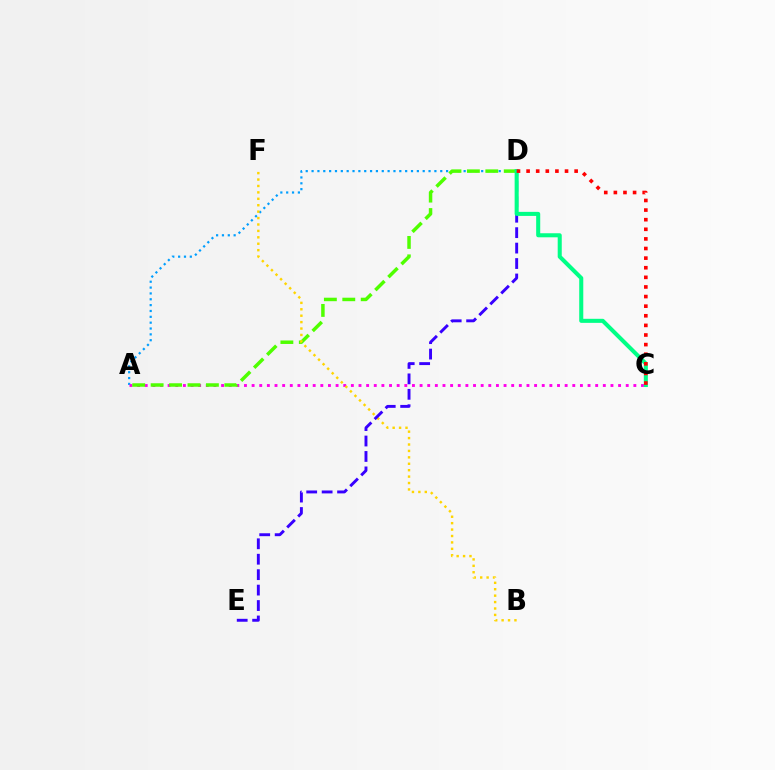{('A', 'D'): [{'color': '#009eff', 'line_style': 'dotted', 'thickness': 1.59}, {'color': '#4fff00', 'line_style': 'dashed', 'thickness': 2.5}], ('A', 'C'): [{'color': '#ff00ed', 'line_style': 'dotted', 'thickness': 2.07}], ('B', 'F'): [{'color': '#ffd500', 'line_style': 'dotted', 'thickness': 1.74}], ('D', 'E'): [{'color': '#3700ff', 'line_style': 'dashed', 'thickness': 2.1}], ('C', 'D'): [{'color': '#00ff86', 'line_style': 'solid', 'thickness': 2.92}, {'color': '#ff0000', 'line_style': 'dotted', 'thickness': 2.61}]}